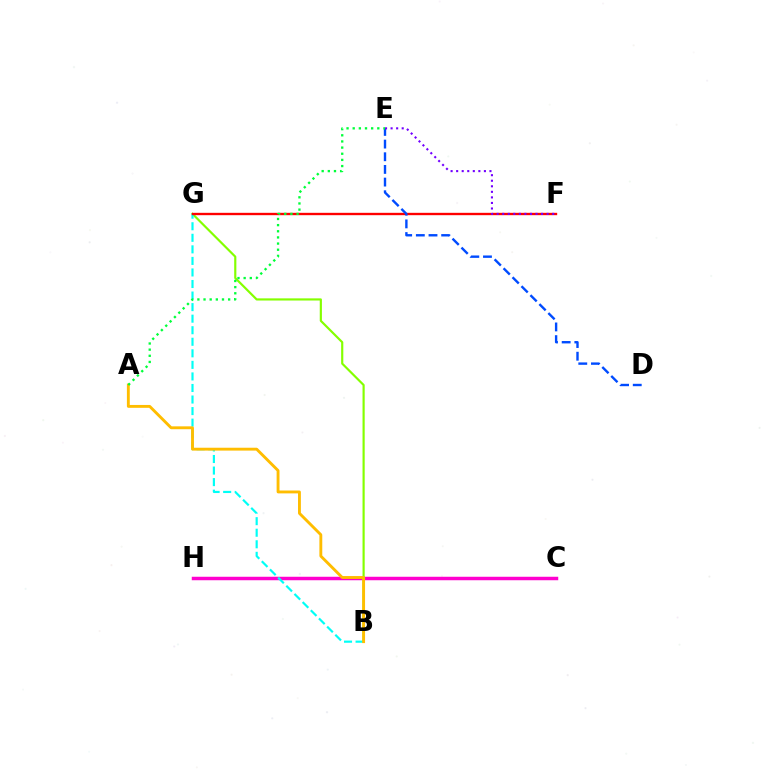{('C', 'H'): [{'color': '#ff00cf', 'line_style': 'solid', 'thickness': 2.51}], ('B', 'G'): [{'color': '#84ff00', 'line_style': 'solid', 'thickness': 1.56}, {'color': '#00fff6', 'line_style': 'dashed', 'thickness': 1.57}], ('F', 'G'): [{'color': '#ff0000', 'line_style': 'solid', 'thickness': 1.7}], ('A', 'B'): [{'color': '#ffbd00', 'line_style': 'solid', 'thickness': 2.07}], ('D', 'E'): [{'color': '#004bff', 'line_style': 'dashed', 'thickness': 1.72}], ('A', 'E'): [{'color': '#00ff39', 'line_style': 'dotted', 'thickness': 1.67}], ('E', 'F'): [{'color': '#7200ff', 'line_style': 'dotted', 'thickness': 1.51}]}